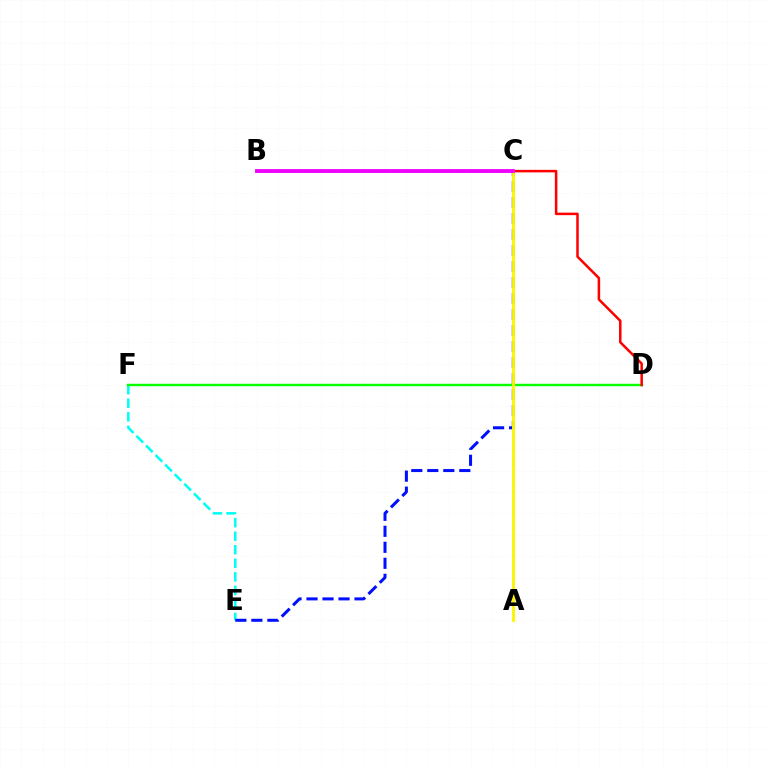{('E', 'F'): [{'color': '#00fff6', 'line_style': 'dashed', 'thickness': 1.84}], ('D', 'F'): [{'color': '#08ff00', 'line_style': 'solid', 'thickness': 1.74}], ('C', 'E'): [{'color': '#0010ff', 'line_style': 'dashed', 'thickness': 2.17}], ('B', 'D'): [{'color': '#ff0000', 'line_style': 'solid', 'thickness': 1.81}], ('A', 'C'): [{'color': '#fcf500', 'line_style': 'solid', 'thickness': 2.07}], ('B', 'C'): [{'color': '#ee00ff', 'line_style': 'solid', 'thickness': 2.72}]}